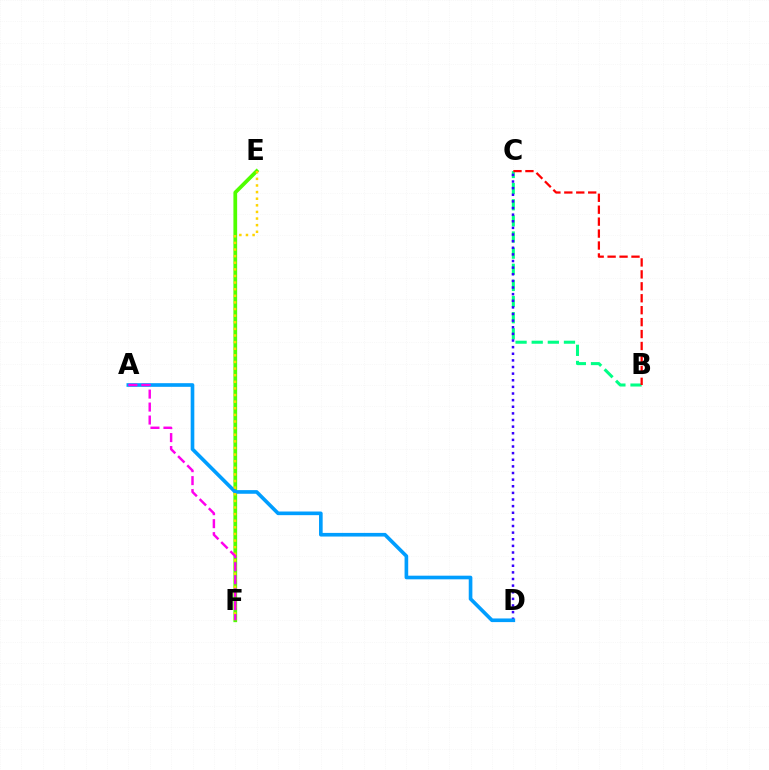{('E', 'F'): [{'color': '#4fff00', 'line_style': 'solid', 'thickness': 2.69}, {'color': '#ffd500', 'line_style': 'dotted', 'thickness': 1.8}], ('B', 'C'): [{'color': '#00ff86', 'line_style': 'dashed', 'thickness': 2.19}, {'color': '#ff0000', 'line_style': 'dashed', 'thickness': 1.62}], ('C', 'D'): [{'color': '#3700ff', 'line_style': 'dotted', 'thickness': 1.8}], ('A', 'D'): [{'color': '#009eff', 'line_style': 'solid', 'thickness': 2.62}], ('A', 'F'): [{'color': '#ff00ed', 'line_style': 'dashed', 'thickness': 1.76}]}